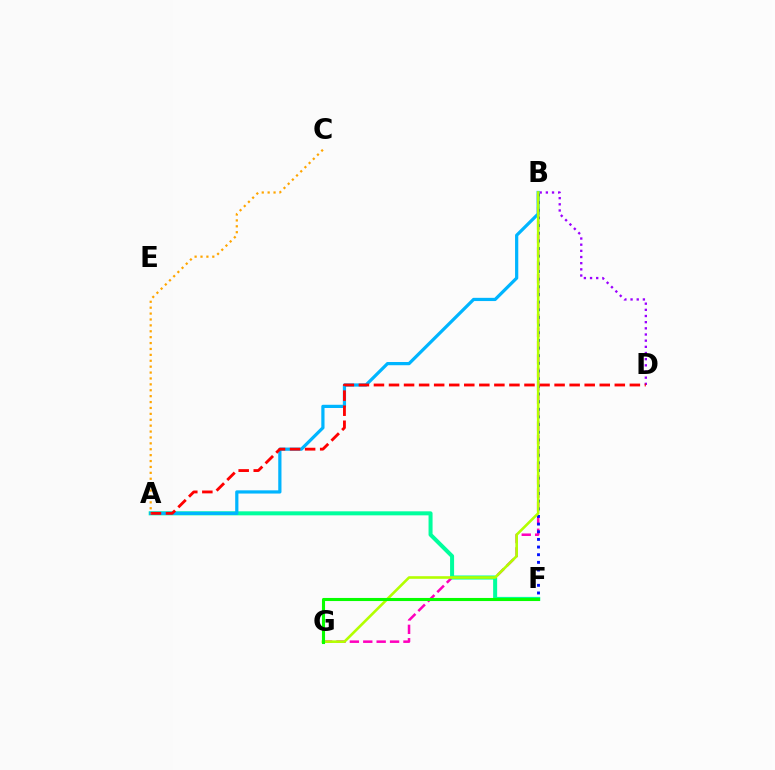{('B', 'D'): [{'color': '#9b00ff', 'line_style': 'dotted', 'thickness': 1.68}], ('B', 'G'): [{'color': '#ff00bd', 'line_style': 'dashed', 'thickness': 1.82}, {'color': '#b3ff00', 'line_style': 'solid', 'thickness': 1.88}], ('A', 'F'): [{'color': '#00ff9d', 'line_style': 'solid', 'thickness': 2.89}], ('A', 'B'): [{'color': '#00b5ff', 'line_style': 'solid', 'thickness': 2.32}], ('B', 'F'): [{'color': '#0010ff', 'line_style': 'dotted', 'thickness': 2.08}], ('A', 'D'): [{'color': '#ff0000', 'line_style': 'dashed', 'thickness': 2.04}], ('A', 'C'): [{'color': '#ffa500', 'line_style': 'dotted', 'thickness': 1.6}], ('F', 'G'): [{'color': '#08ff00', 'line_style': 'solid', 'thickness': 2.22}]}